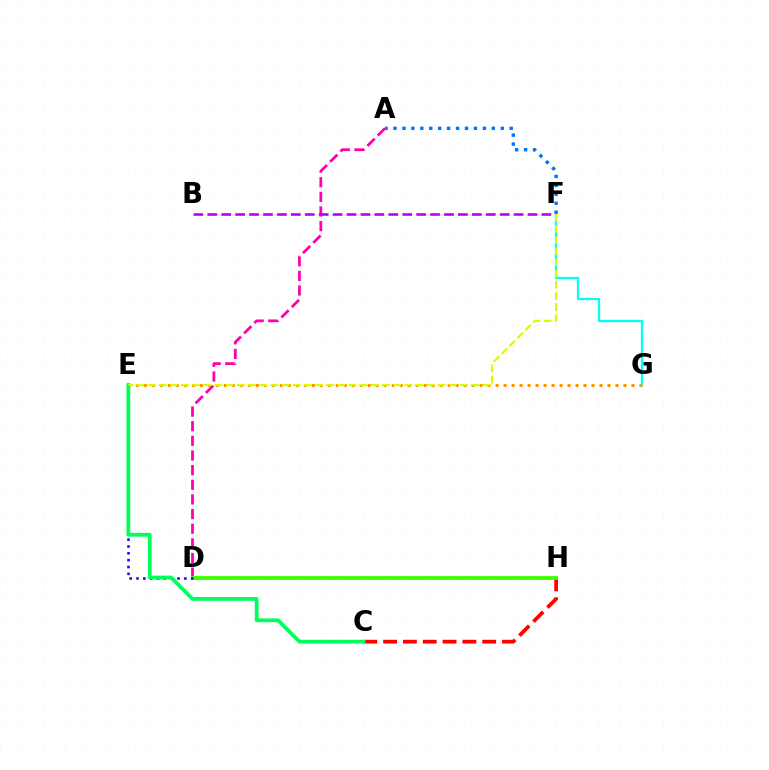{('E', 'G'): [{'color': '#ff9400', 'line_style': 'dotted', 'thickness': 2.17}], ('F', 'G'): [{'color': '#00fff6', 'line_style': 'solid', 'thickness': 1.63}], ('A', 'D'): [{'color': '#ff00ac', 'line_style': 'dashed', 'thickness': 1.99}], ('C', 'H'): [{'color': '#ff0000', 'line_style': 'dashed', 'thickness': 2.69}], ('B', 'F'): [{'color': '#b900ff', 'line_style': 'dashed', 'thickness': 1.89}], ('A', 'F'): [{'color': '#0074ff', 'line_style': 'dotted', 'thickness': 2.43}], ('D', 'H'): [{'color': '#3dff00', 'line_style': 'solid', 'thickness': 2.77}], ('D', 'E'): [{'color': '#2500ff', 'line_style': 'dotted', 'thickness': 1.86}], ('C', 'E'): [{'color': '#00ff5c', 'line_style': 'solid', 'thickness': 2.72}], ('E', 'F'): [{'color': '#d1ff00', 'line_style': 'dashed', 'thickness': 1.52}]}